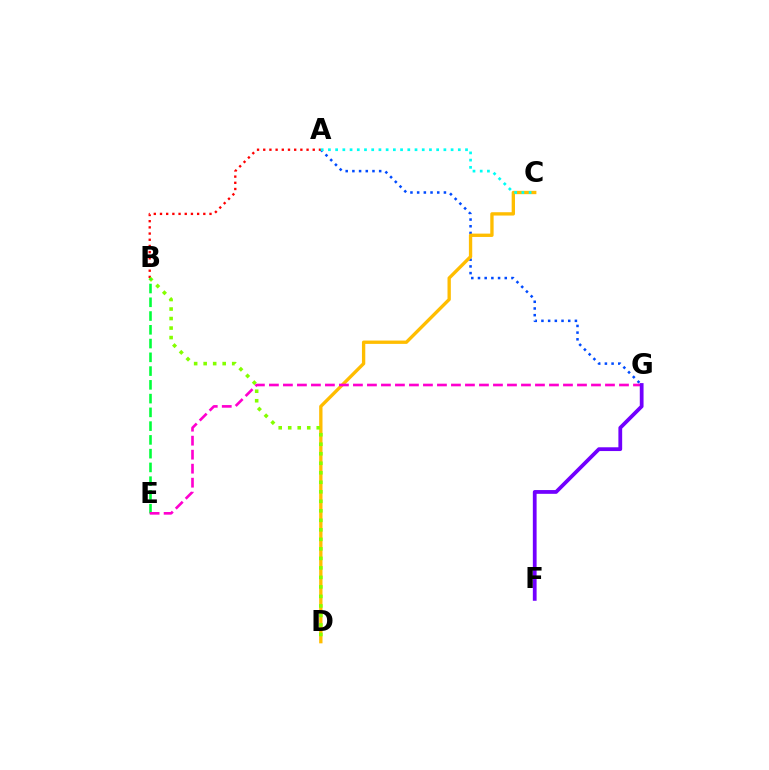{('A', 'G'): [{'color': '#004bff', 'line_style': 'dotted', 'thickness': 1.82}], ('A', 'B'): [{'color': '#ff0000', 'line_style': 'dotted', 'thickness': 1.68}], ('C', 'D'): [{'color': '#ffbd00', 'line_style': 'solid', 'thickness': 2.4}], ('B', 'D'): [{'color': '#84ff00', 'line_style': 'dotted', 'thickness': 2.58}], ('B', 'E'): [{'color': '#00ff39', 'line_style': 'dashed', 'thickness': 1.87}], ('A', 'C'): [{'color': '#00fff6', 'line_style': 'dotted', 'thickness': 1.96}], ('E', 'G'): [{'color': '#ff00cf', 'line_style': 'dashed', 'thickness': 1.9}], ('F', 'G'): [{'color': '#7200ff', 'line_style': 'solid', 'thickness': 2.71}]}